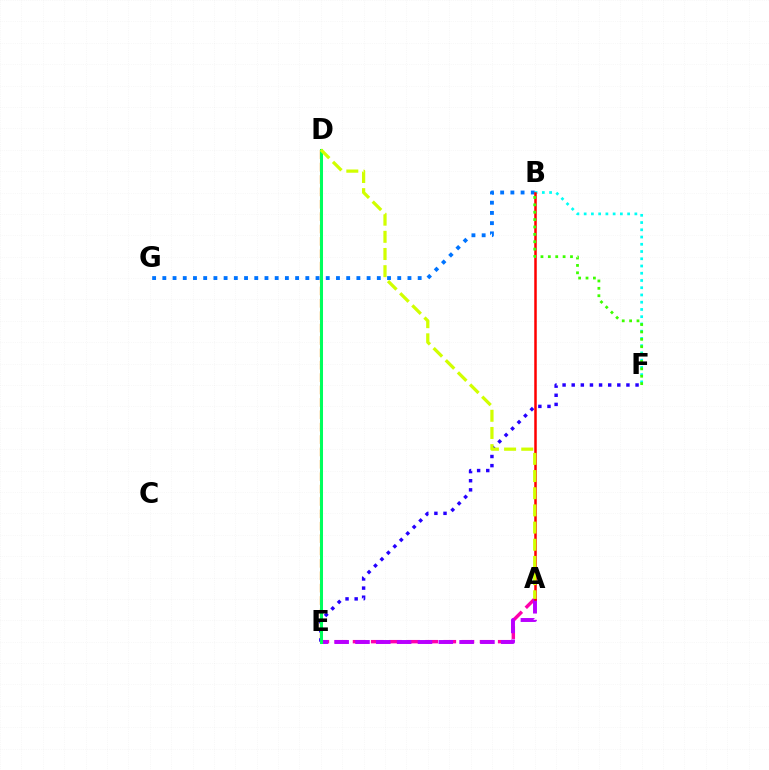{('D', 'E'): [{'color': '#ff9400', 'line_style': 'dashed', 'thickness': 1.68}, {'color': '#00ff5c', 'line_style': 'solid', 'thickness': 2.17}], ('B', 'F'): [{'color': '#00fff6', 'line_style': 'dotted', 'thickness': 1.97}, {'color': '#3dff00', 'line_style': 'dotted', 'thickness': 2.01}], ('A', 'E'): [{'color': '#ff00ac', 'line_style': 'dashed', 'thickness': 2.46}, {'color': '#b900ff', 'line_style': 'dashed', 'thickness': 2.83}], ('B', 'G'): [{'color': '#0074ff', 'line_style': 'dotted', 'thickness': 2.77}], ('E', 'F'): [{'color': '#2500ff', 'line_style': 'dotted', 'thickness': 2.48}], ('A', 'B'): [{'color': '#ff0000', 'line_style': 'solid', 'thickness': 1.81}], ('A', 'D'): [{'color': '#d1ff00', 'line_style': 'dashed', 'thickness': 2.33}]}